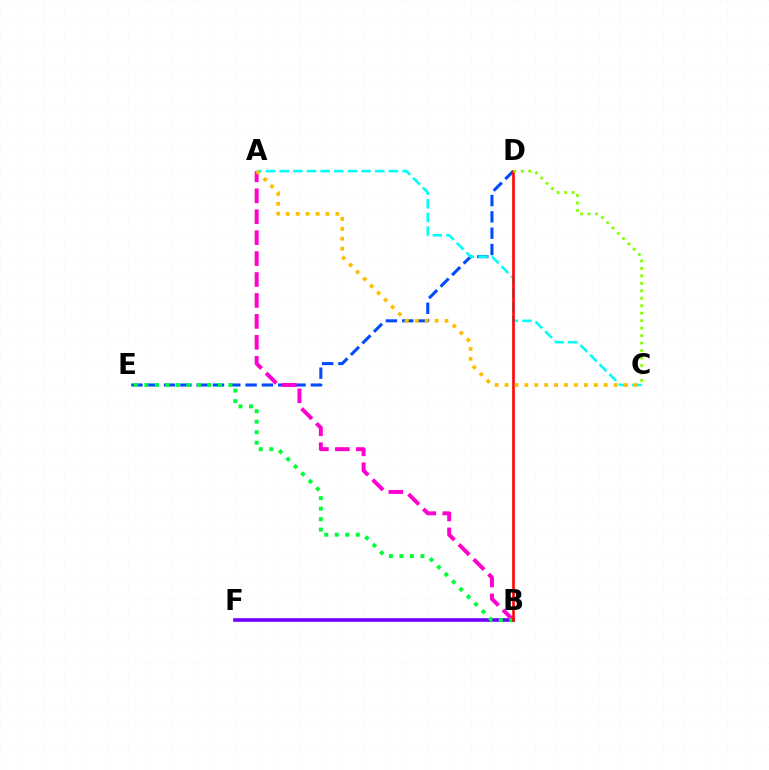{('B', 'F'): [{'color': '#7200ff', 'line_style': 'solid', 'thickness': 2.6}], ('D', 'E'): [{'color': '#004bff', 'line_style': 'dashed', 'thickness': 2.22}], ('A', 'B'): [{'color': '#ff00cf', 'line_style': 'dashed', 'thickness': 2.84}], ('B', 'E'): [{'color': '#00ff39', 'line_style': 'dotted', 'thickness': 2.85}], ('A', 'C'): [{'color': '#00fff6', 'line_style': 'dashed', 'thickness': 1.85}, {'color': '#ffbd00', 'line_style': 'dotted', 'thickness': 2.69}], ('B', 'D'): [{'color': '#ff0000', 'line_style': 'solid', 'thickness': 1.87}], ('C', 'D'): [{'color': '#84ff00', 'line_style': 'dotted', 'thickness': 2.03}]}